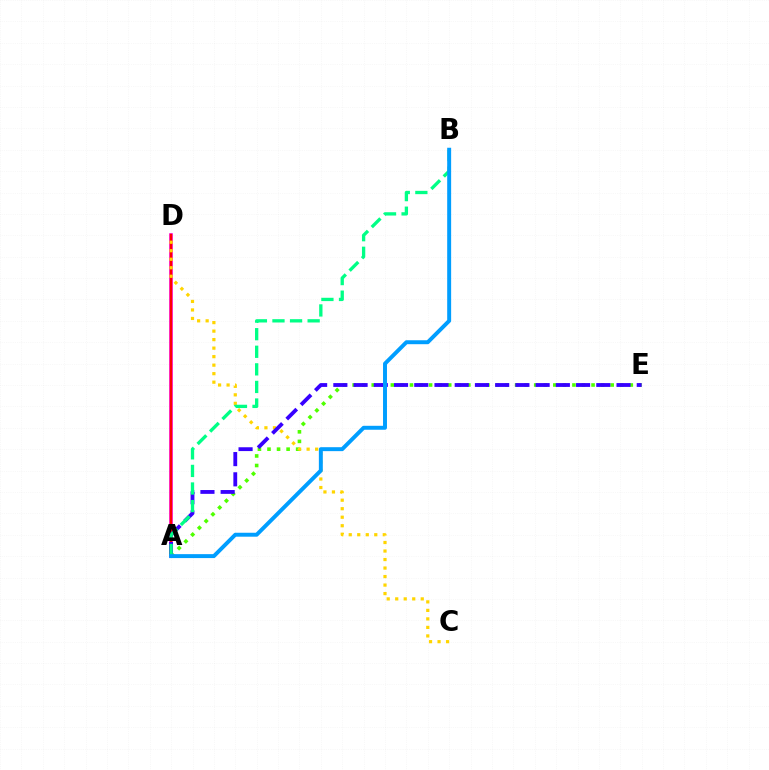{('A', 'D'): [{'color': '#ff00ed', 'line_style': 'solid', 'thickness': 2.57}, {'color': '#ff0000', 'line_style': 'solid', 'thickness': 1.78}], ('A', 'E'): [{'color': '#4fff00', 'line_style': 'dotted', 'thickness': 2.6}, {'color': '#3700ff', 'line_style': 'dashed', 'thickness': 2.75}], ('C', 'D'): [{'color': '#ffd500', 'line_style': 'dotted', 'thickness': 2.31}], ('A', 'B'): [{'color': '#00ff86', 'line_style': 'dashed', 'thickness': 2.39}, {'color': '#009eff', 'line_style': 'solid', 'thickness': 2.84}]}